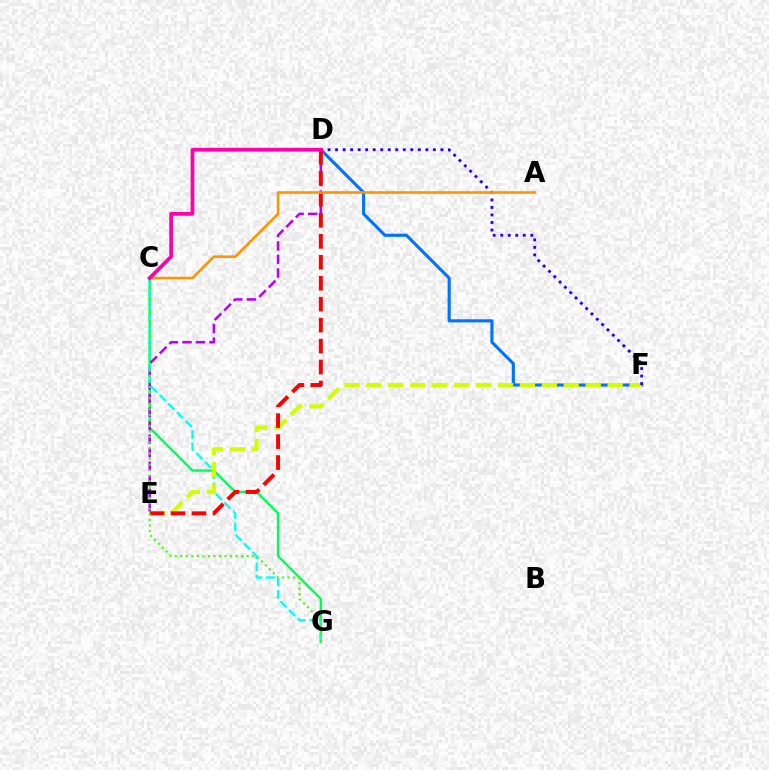{('D', 'F'): [{'color': '#0074ff', 'line_style': 'solid', 'thickness': 2.26}, {'color': '#2500ff', 'line_style': 'dotted', 'thickness': 2.04}], ('C', 'G'): [{'color': '#00ff5c', 'line_style': 'solid', 'thickness': 1.75}, {'color': '#00fff6', 'line_style': 'dashed', 'thickness': 1.66}, {'color': '#3dff00', 'line_style': 'dotted', 'thickness': 1.5}], ('D', 'E'): [{'color': '#b900ff', 'line_style': 'dashed', 'thickness': 1.84}, {'color': '#ff0000', 'line_style': 'dashed', 'thickness': 2.85}], ('E', 'F'): [{'color': '#d1ff00', 'line_style': 'dashed', 'thickness': 2.98}], ('A', 'C'): [{'color': '#ff9400', 'line_style': 'solid', 'thickness': 1.86}], ('C', 'D'): [{'color': '#ff00ac', 'line_style': 'solid', 'thickness': 2.71}]}